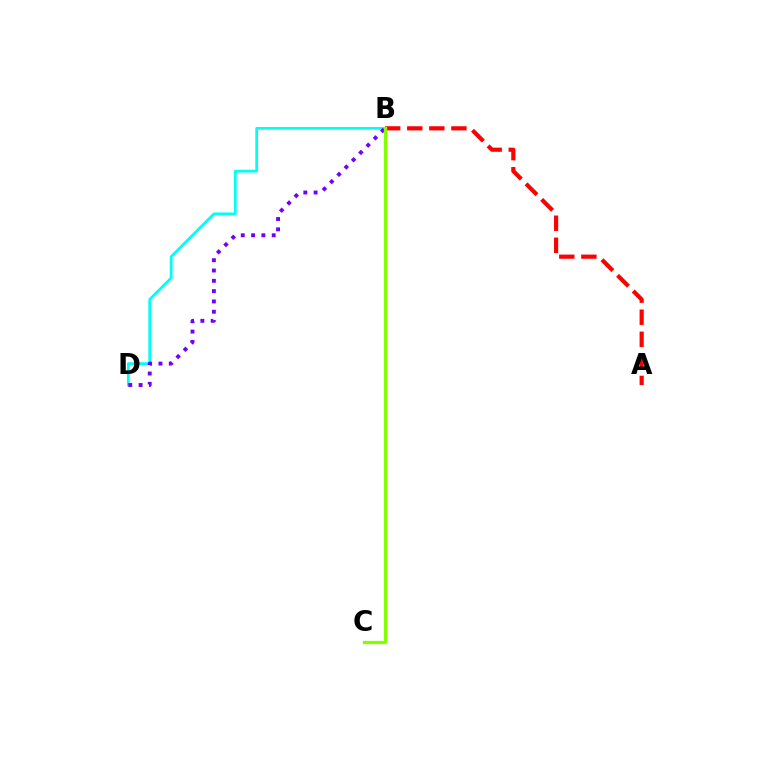{('B', 'D'): [{'color': '#00fff6', 'line_style': 'solid', 'thickness': 1.99}, {'color': '#7200ff', 'line_style': 'dotted', 'thickness': 2.8}], ('A', 'B'): [{'color': '#ff0000', 'line_style': 'dashed', 'thickness': 3.0}], ('B', 'C'): [{'color': '#84ff00', 'line_style': 'solid', 'thickness': 2.37}]}